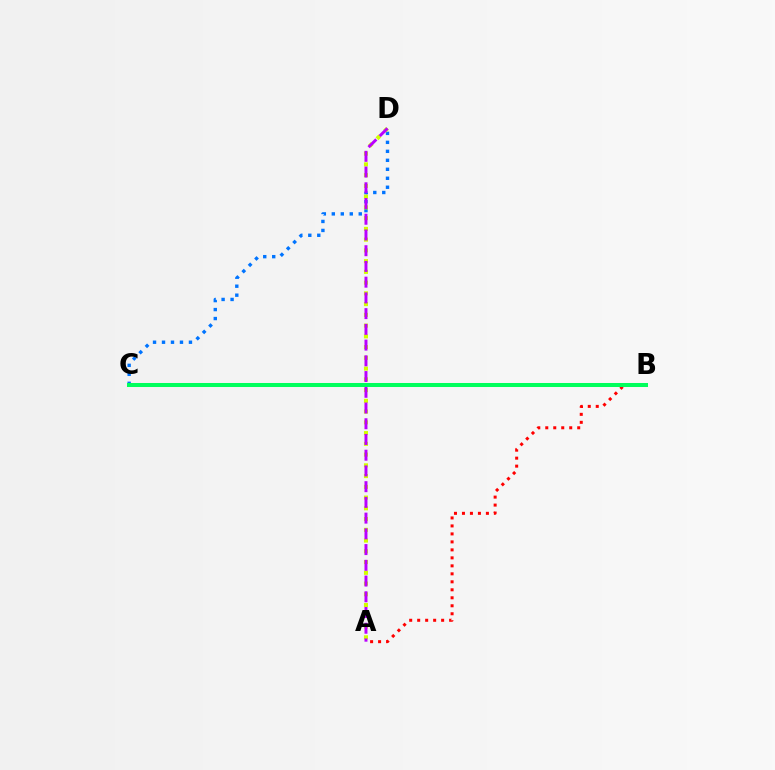{('A', 'B'): [{'color': '#ff0000', 'line_style': 'dotted', 'thickness': 2.17}], ('C', 'D'): [{'color': '#0074ff', 'line_style': 'dotted', 'thickness': 2.44}], ('A', 'D'): [{'color': '#d1ff00', 'line_style': 'dotted', 'thickness': 2.92}, {'color': '#b900ff', 'line_style': 'dashed', 'thickness': 2.14}], ('B', 'C'): [{'color': '#00ff5c', 'line_style': 'solid', 'thickness': 2.89}]}